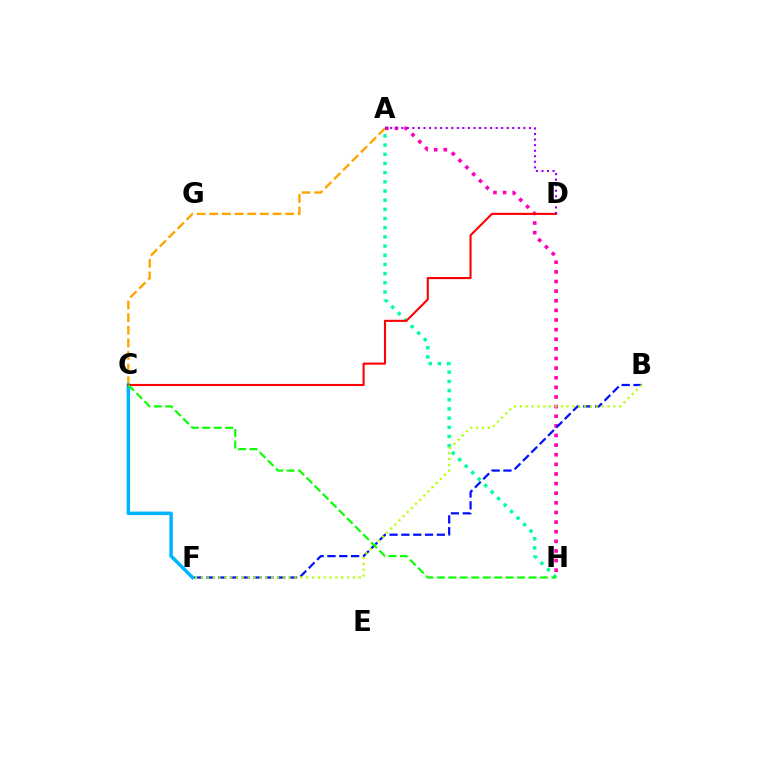{('A', 'H'): [{'color': '#ff00bd', 'line_style': 'dotted', 'thickness': 2.61}, {'color': '#00ff9d', 'line_style': 'dotted', 'thickness': 2.49}], ('A', 'C'): [{'color': '#ffa500', 'line_style': 'dashed', 'thickness': 1.72}], ('C', 'F'): [{'color': '#00b5ff', 'line_style': 'solid', 'thickness': 2.51}], ('B', 'F'): [{'color': '#0010ff', 'line_style': 'dashed', 'thickness': 1.61}, {'color': '#b3ff00', 'line_style': 'dotted', 'thickness': 1.59}], ('C', 'D'): [{'color': '#ff0000', 'line_style': 'solid', 'thickness': 1.52}], ('A', 'D'): [{'color': '#9b00ff', 'line_style': 'dotted', 'thickness': 1.51}], ('C', 'H'): [{'color': '#08ff00', 'line_style': 'dashed', 'thickness': 1.56}]}